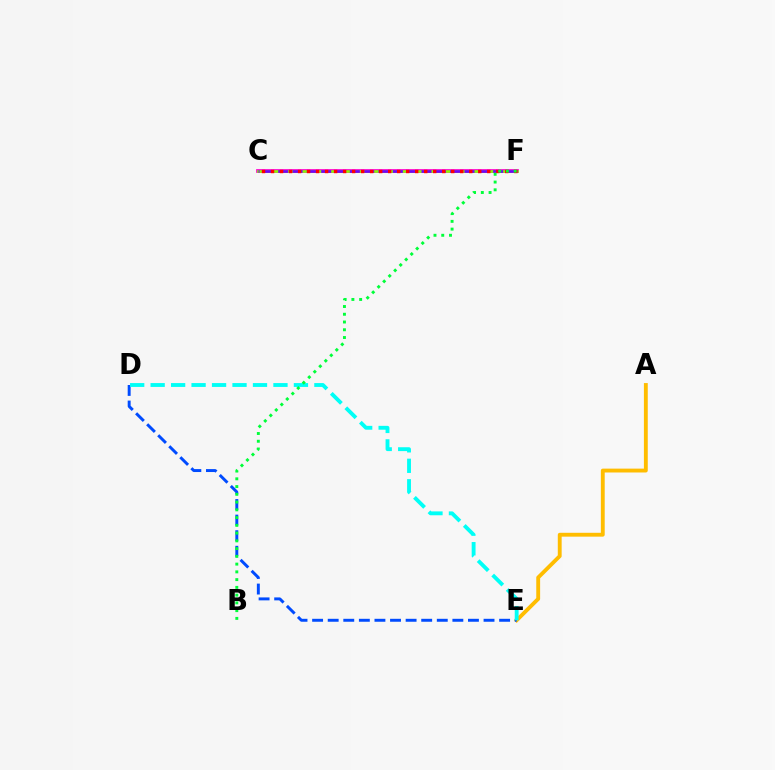{('C', 'F'): [{'color': '#ff00cf', 'line_style': 'solid', 'thickness': 2.69}, {'color': '#84ff00', 'line_style': 'solid', 'thickness': 1.86}, {'color': '#7200ff', 'line_style': 'dashed', 'thickness': 1.95}, {'color': '#ff0000', 'line_style': 'dotted', 'thickness': 2.45}], ('A', 'E'): [{'color': '#ffbd00', 'line_style': 'solid', 'thickness': 2.78}], ('D', 'E'): [{'color': '#004bff', 'line_style': 'dashed', 'thickness': 2.12}, {'color': '#00fff6', 'line_style': 'dashed', 'thickness': 2.78}], ('B', 'F'): [{'color': '#00ff39', 'line_style': 'dotted', 'thickness': 2.11}]}